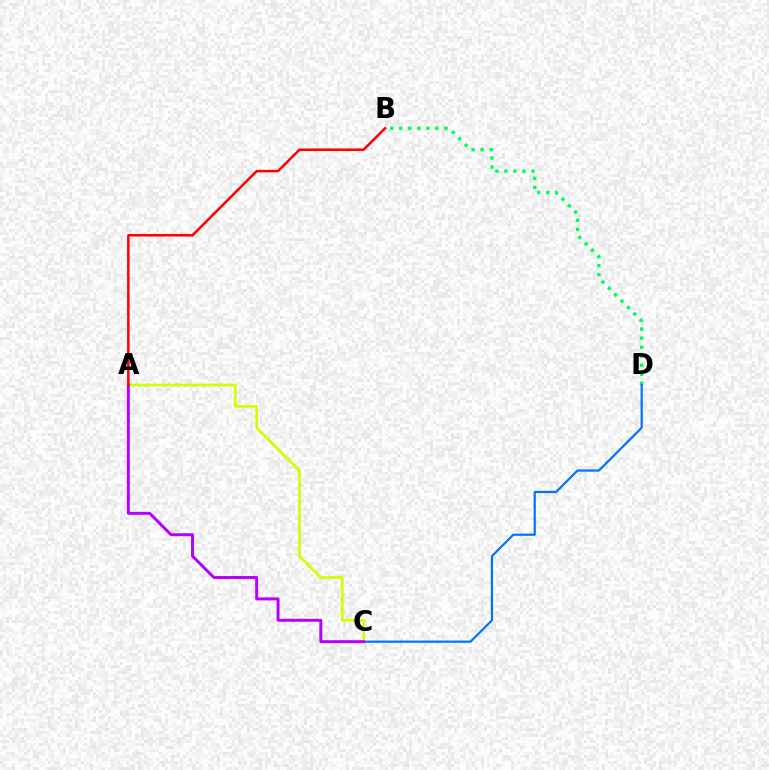{('B', 'D'): [{'color': '#00ff5c', 'line_style': 'dotted', 'thickness': 2.45}], ('C', 'D'): [{'color': '#0074ff', 'line_style': 'solid', 'thickness': 1.6}], ('A', 'C'): [{'color': '#d1ff00', 'line_style': 'solid', 'thickness': 1.96}, {'color': '#b900ff', 'line_style': 'solid', 'thickness': 2.13}], ('A', 'B'): [{'color': '#ff0000', 'line_style': 'solid', 'thickness': 1.8}]}